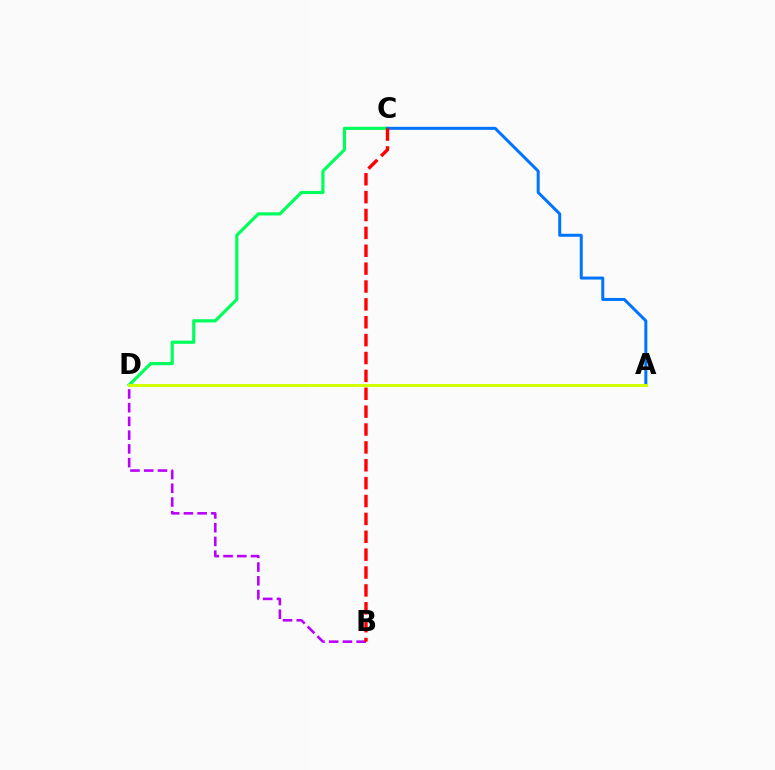{('B', 'D'): [{'color': '#b900ff', 'line_style': 'dashed', 'thickness': 1.87}], ('C', 'D'): [{'color': '#00ff5c', 'line_style': 'solid', 'thickness': 2.3}], ('A', 'C'): [{'color': '#0074ff', 'line_style': 'solid', 'thickness': 2.16}], ('B', 'C'): [{'color': '#ff0000', 'line_style': 'dashed', 'thickness': 2.43}], ('A', 'D'): [{'color': '#d1ff00', 'line_style': 'solid', 'thickness': 2.11}]}